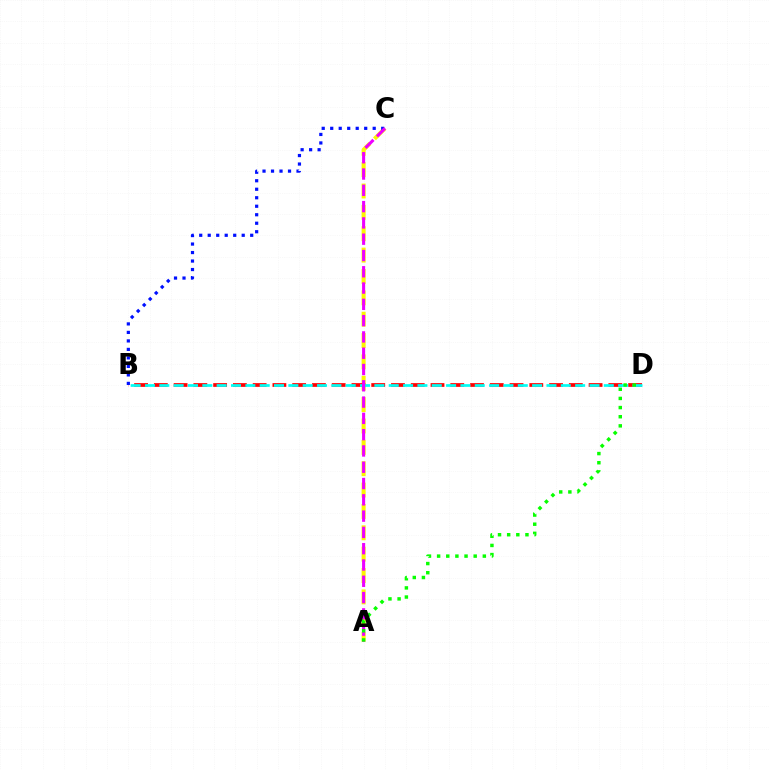{('A', 'C'): [{'color': '#fcf500', 'line_style': 'dashed', 'thickness': 2.9}, {'color': '#ee00ff', 'line_style': 'dashed', 'thickness': 2.21}], ('B', 'D'): [{'color': '#ff0000', 'line_style': 'dashed', 'thickness': 2.68}, {'color': '#00fff6', 'line_style': 'dashed', 'thickness': 1.95}], ('B', 'C'): [{'color': '#0010ff', 'line_style': 'dotted', 'thickness': 2.31}], ('A', 'D'): [{'color': '#08ff00', 'line_style': 'dotted', 'thickness': 2.48}]}